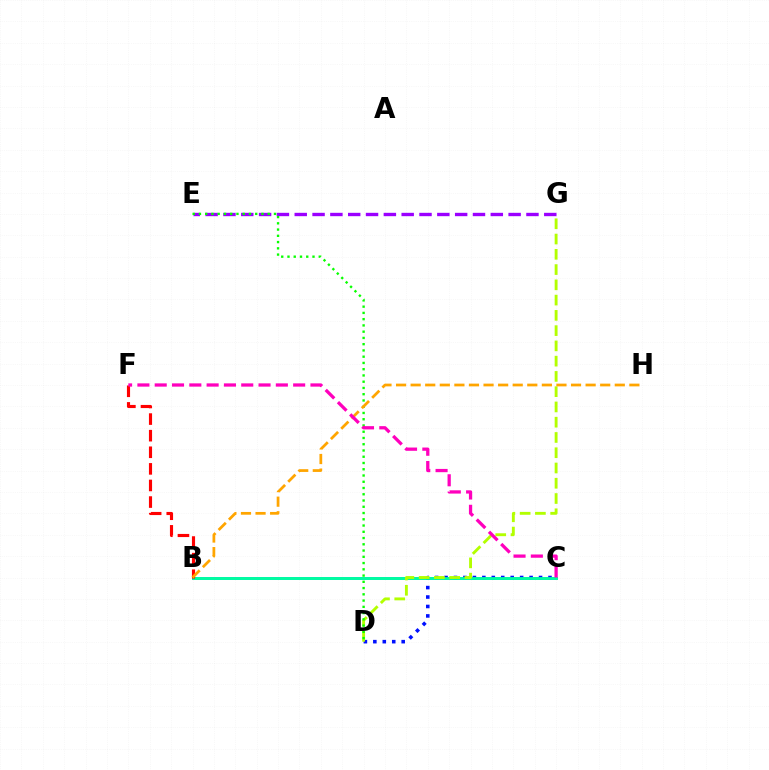{('B', 'C'): [{'color': '#00b5ff', 'line_style': 'solid', 'thickness': 1.98}, {'color': '#00ff9d', 'line_style': 'solid', 'thickness': 2.01}], ('C', 'D'): [{'color': '#0010ff', 'line_style': 'dotted', 'thickness': 2.57}], ('B', 'F'): [{'color': '#ff0000', 'line_style': 'dashed', 'thickness': 2.25}], ('E', 'G'): [{'color': '#9b00ff', 'line_style': 'dashed', 'thickness': 2.42}], ('D', 'G'): [{'color': '#b3ff00', 'line_style': 'dashed', 'thickness': 2.07}], ('D', 'E'): [{'color': '#08ff00', 'line_style': 'dotted', 'thickness': 1.7}], ('B', 'H'): [{'color': '#ffa500', 'line_style': 'dashed', 'thickness': 1.98}], ('C', 'F'): [{'color': '#ff00bd', 'line_style': 'dashed', 'thickness': 2.35}]}